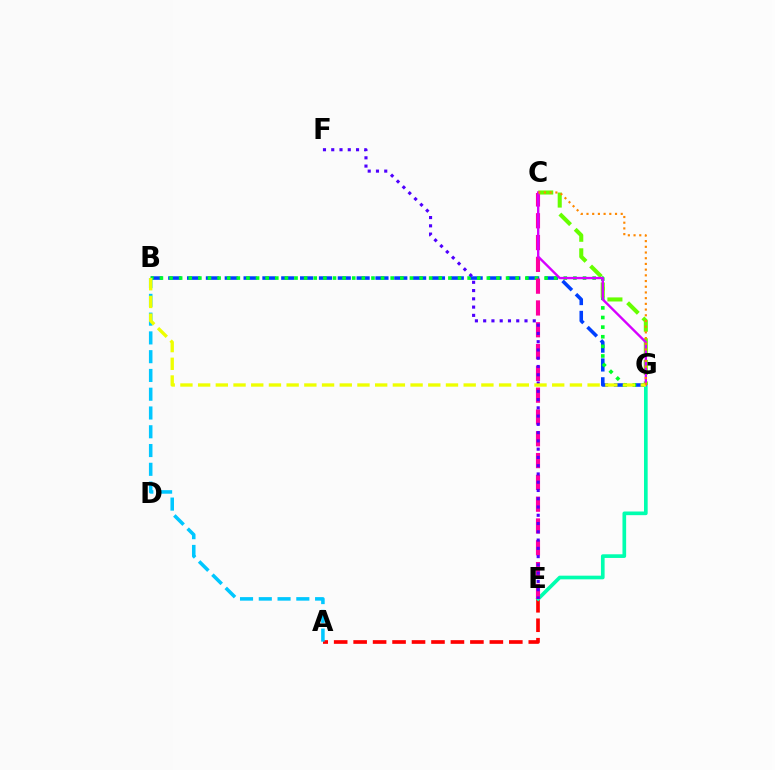{('B', 'G'): [{'color': '#003fff', 'line_style': 'dashed', 'thickness': 2.56}, {'color': '#00ff27', 'line_style': 'dotted', 'thickness': 2.61}, {'color': '#eeff00', 'line_style': 'dashed', 'thickness': 2.41}], ('A', 'E'): [{'color': '#ff0000', 'line_style': 'dashed', 'thickness': 2.64}], ('E', 'G'): [{'color': '#00ffaf', 'line_style': 'solid', 'thickness': 2.64}], ('C', 'E'): [{'color': '#ff00a0', 'line_style': 'dashed', 'thickness': 2.96}], ('A', 'B'): [{'color': '#00c7ff', 'line_style': 'dashed', 'thickness': 2.55}], ('C', 'G'): [{'color': '#66ff00', 'line_style': 'dashed', 'thickness': 2.93}, {'color': '#d600ff', 'line_style': 'solid', 'thickness': 1.71}, {'color': '#ff8800', 'line_style': 'dotted', 'thickness': 1.55}], ('E', 'F'): [{'color': '#4f00ff', 'line_style': 'dotted', 'thickness': 2.25}]}